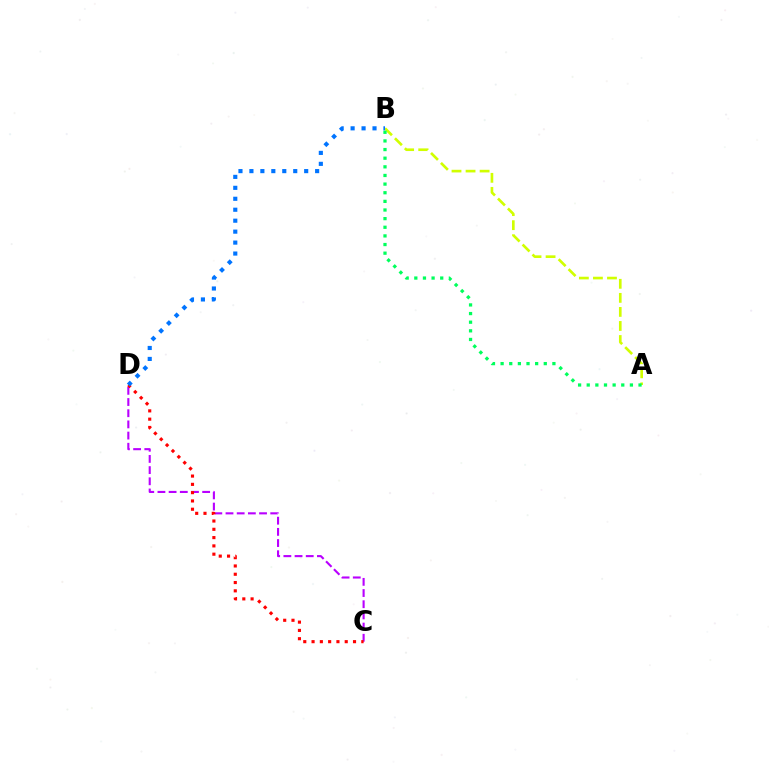{('A', 'B'): [{'color': '#d1ff00', 'line_style': 'dashed', 'thickness': 1.91}, {'color': '#00ff5c', 'line_style': 'dotted', 'thickness': 2.35}], ('C', 'D'): [{'color': '#b900ff', 'line_style': 'dashed', 'thickness': 1.52}, {'color': '#ff0000', 'line_style': 'dotted', 'thickness': 2.25}], ('B', 'D'): [{'color': '#0074ff', 'line_style': 'dotted', 'thickness': 2.98}]}